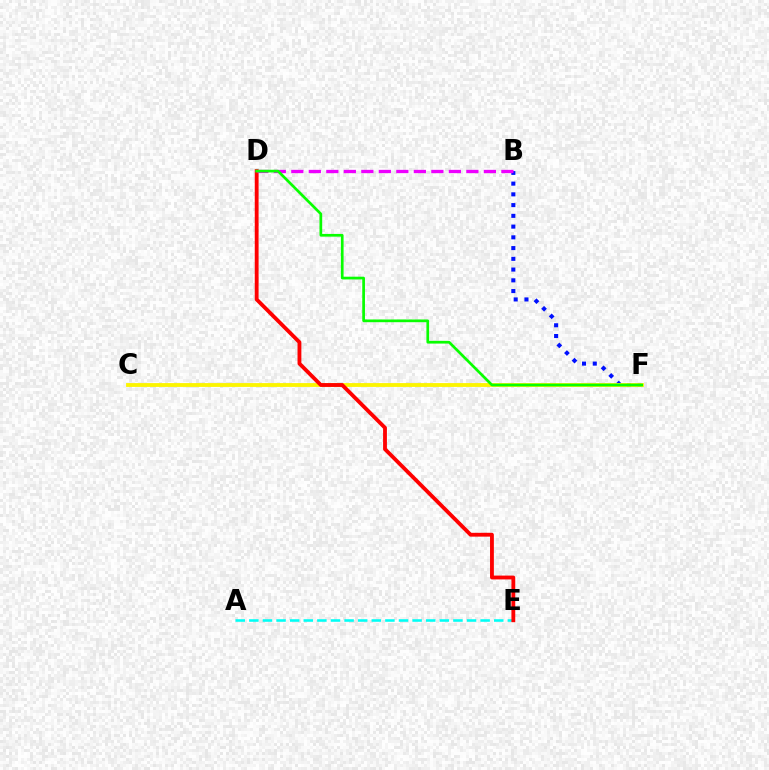{('B', 'F'): [{'color': '#0010ff', 'line_style': 'dotted', 'thickness': 2.92}], ('C', 'F'): [{'color': '#fcf500', 'line_style': 'solid', 'thickness': 2.76}], ('A', 'E'): [{'color': '#00fff6', 'line_style': 'dashed', 'thickness': 1.85}], ('D', 'E'): [{'color': '#ff0000', 'line_style': 'solid', 'thickness': 2.76}], ('B', 'D'): [{'color': '#ee00ff', 'line_style': 'dashed', 'thickness': 2.38}], ('D', 'F'): [{'color': '#08ff00', 'line_style': 'solid', 'thickness': 1.95}]}